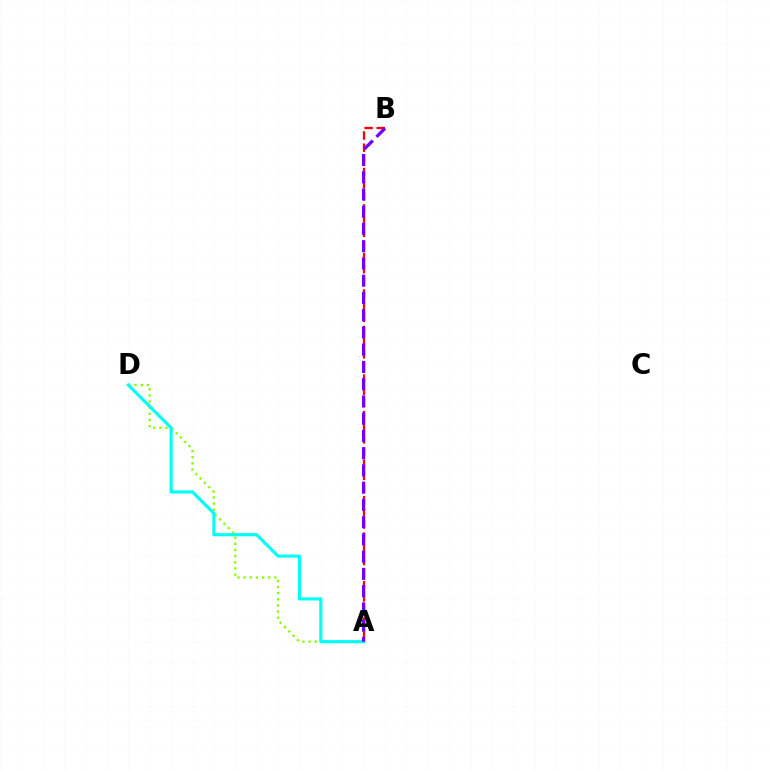{('A', 'B'): [{'color': '#ff0000', 'line_style': 'dashed', 'thickness': 1.65}, {'color': '#7200ff', 'line_style': 'dashed', 'thickness': 2.34}], ('A', 'D'): [{'color': '#84ff00', 'line_style': 'dotted', 'thickness': 1.67}, {'color': '#00fff6', 'line_style': 'solid', 'thickness': 2.26}]}